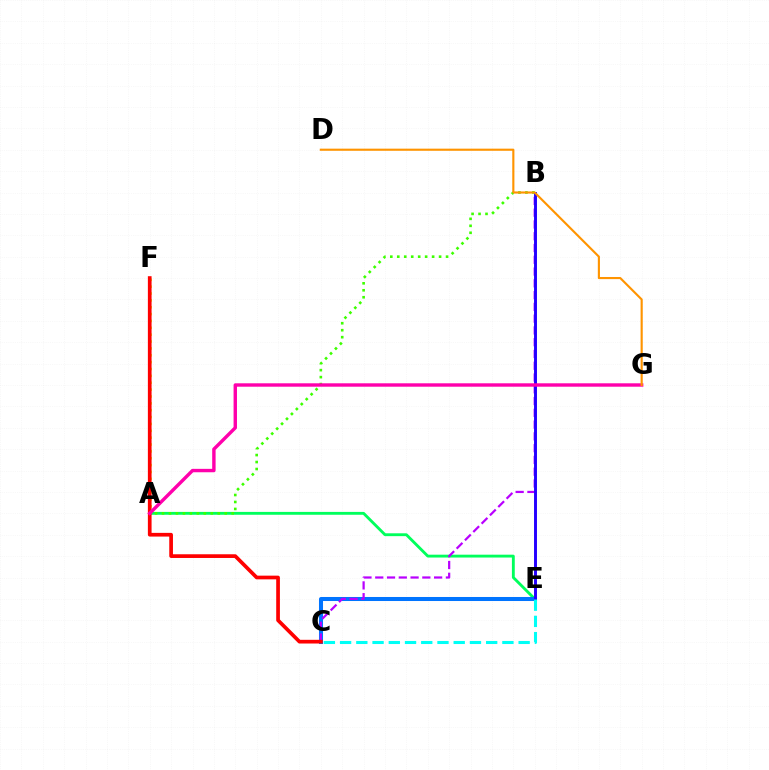{('A', 'E'): [{'color': '#00ff5c', 'line_style': 'solid', 'thickness': 2.06}], ('C', 'E'): [{'color': '#0074ff', 'line_style': 'solid', 'thickness': 2.9}, {'color': '#00fff6', 'line_style': 'dashed', 'thickness': 2.2}], ('A', 'F'): [{'color': '#d1ff00', 'line_style': 'dotted', 'thickness': 1.86}], ('A', 'B'): [{'color': '#3dff00', 'line_style': 'dotted', 'thickness': 1.89}], ('B', 'C'): [{'color': '#b900ff', 'line_style': 'dashed', 'thickness': 1.6}], ('C', 'F'): [{'color': '#ff0000', 'line_style': 'solid', 'thickness': 2.66}], ('B', 'E'): [{'color': '#2500ff', 'line_style': 'solid', 'thickness': 2.12}], ('A', 'G'): [{'color': '#ff00ac', 'line_style': 'solid', 'thickness': 2.45}], ('D', 'G'): [{'color': '#ff9400', 'line_style': 'solid', 'thickness': 1.54}]}